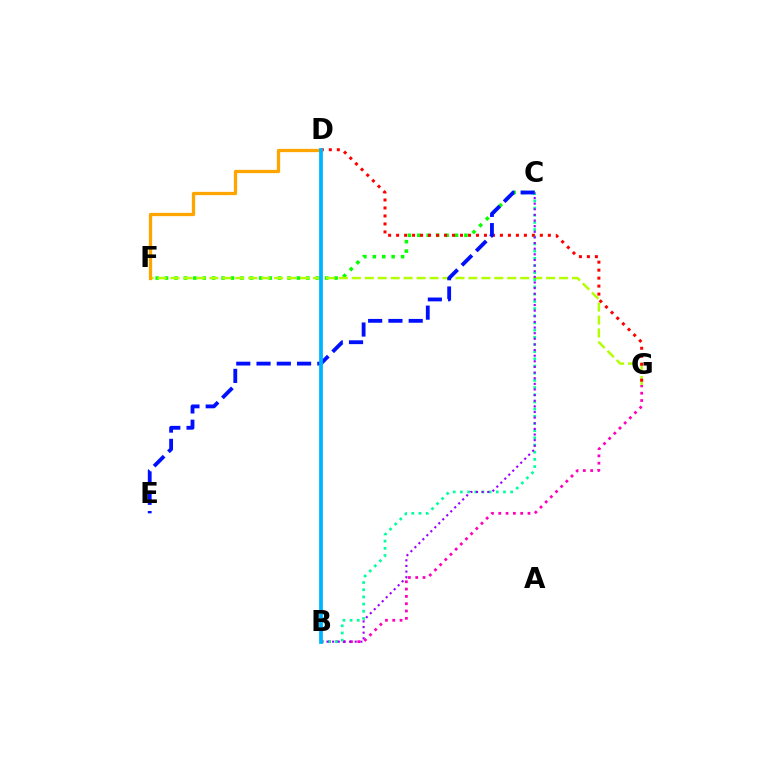{('C', 'F'): [{'color': '#08ff00', 'line_style': 'dotted', 'thickness': 2.56}], ('B', 'G'): [{'color': '#ff00bd', 'line_style': 'dotted', 'thickness': 1.99}], ('F', 'G'): [{'color': '#b3ff00', 'line_style': 'dashed', 'thickness': 1.76}], ('B', 'C'): [{'color': '#00ff9d', 'line_style': 'dotted', 'thickness': 1.95}, {'color': '#9b00ff', 'line_style': 'dotted', 'thickness': 1.53}], ('D', 'G'): [{'color': '#ff0000', 'line_style': 'dotted', 'thickness': 2.17}], ('C', 'E'): [{'color': '#0010ff', 'line_style': 'dashed', 'thickness': 2.75}], ('D', 'F'): [{'color': '#ffa500', 'line_style': 'solid', 'thickness': 2.36}], ('B', 'D'): [{'color': '#00b5ff', 'line_style': 'solid', 'thickness': 2.72}]}